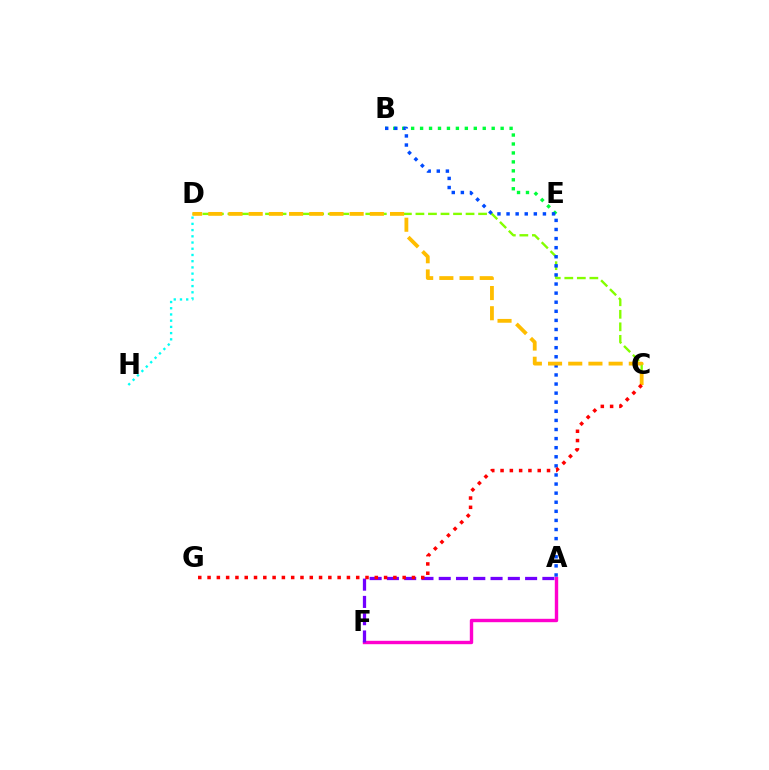{('B', 'E'): [{'color': '#00ff39', 'line_style': 'dotted', 'thickness': 2.43}], ('C', 'D'): [{'color': '#84ff00', 'line_style': 'dashed', 'thickness': 1.7}, {'color': '#ffbd00', 'line_style': 'dashed', 'thickness': 2.74}], ('A', 'F'): [{'color': '#ff00cf', 'line_style': 'solid', 'thickness': 2.44}, {'color': '#7200ff', 'line_style': 'dashed', 'thickness': 2.35}], ('D', 'H'): [{'color': '#00fff6', 'line_style': 'dotted', 'thickness': 1.69}], ('A', 'B'): [{'color': '#004bff', 'line_style': 'dotted', 'thickness': 2.47}], ('C', 'G'): [{'color': '#ff0000', 'line_style': 'dotted', 'thickness': 2.52}]}